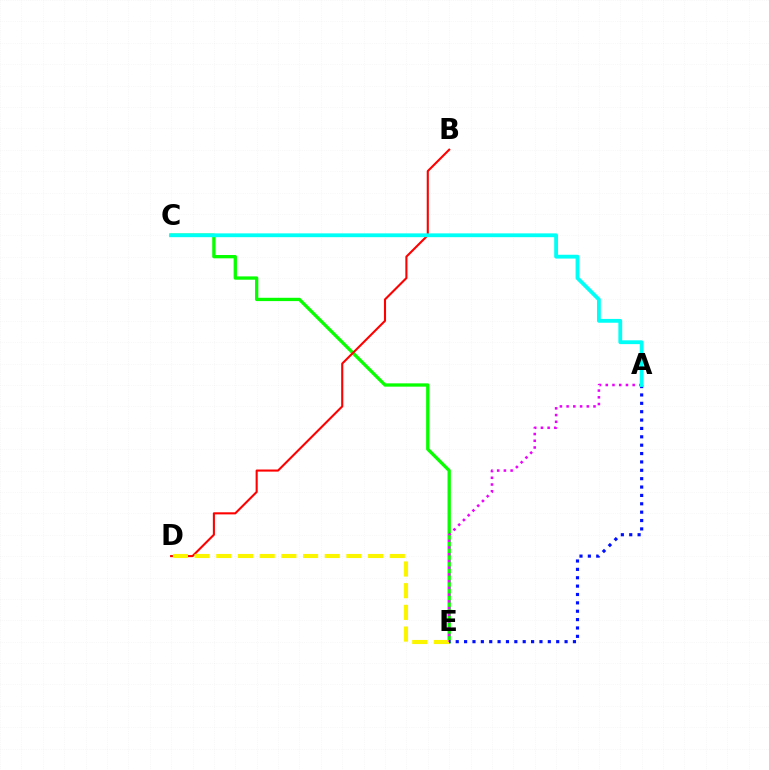{('C', 'E'): [{'color': '#08ff00', 'line_style': 'solid', 'thickness': 2.38}], ('B', 'D'): [{'color': '#ff0000', 'line_style': 'solid', 'thickness': 1.51}], ('D', 'E'): [{'color': '#fcf500', 'line_style': 'dashed', 'thickness': 2.95}], ('A', 'E'): [{'color': '#ee00ff', 'line_style': 'dotted', 'thickness': 1.83}, {'color': '#0010ff', 'line_style': 'dotted', 'thickness': 2.27}], ('A', 'C'): [{'color': '#00fff6', 'line_style': 'solid', 'thickness': 2.75}]}